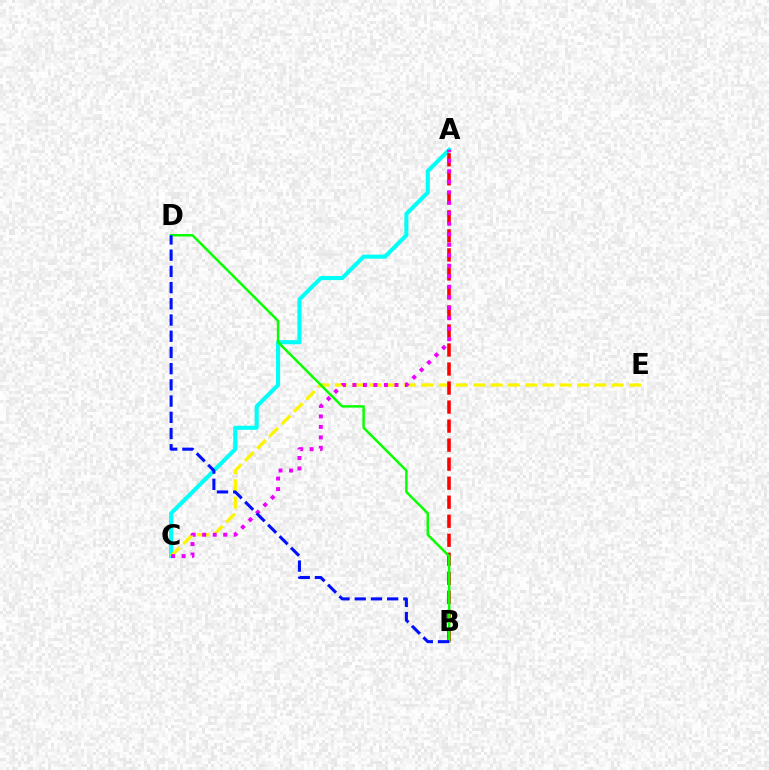{('A', 'C'): [{'color': '#00fff6', 'line_style': 'solid', 'thickness': 2.93}, {'color': '#ee00ff', 'line_style': 'dotted', 'thickness': 2.85}], ('C', 'E'): [{'color': '#fcf500', 'line_style': 'dashed', 'thickness': 2.35}], ('A', 'B'): [{'color': '#ff0000', 'line_style': 'dashed', 'thickness': 2.58}], ('B', 'D'): [{'color': '#08ff00', 'line_style': 'solid', 'thickness': 1.77}, {'color': '#0010ff', 'line_style': 'dashed', 'thickness': 2.2}]}